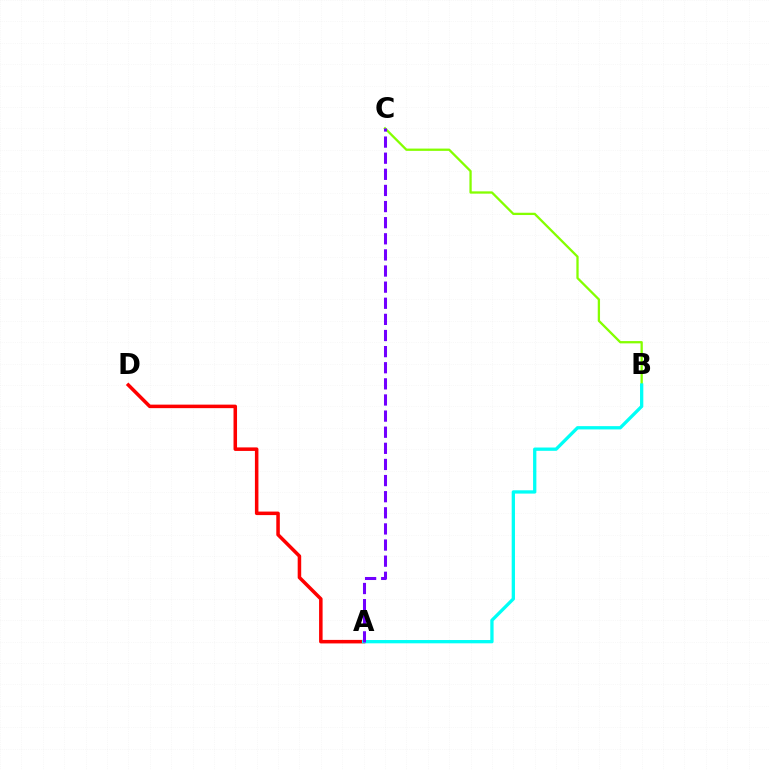{('B', 'C'): [{'color': '#84ff00', 'line_style': 'solid', 'thickness': 1.65}], ('A', 'D'): [{'color': '#ff0000', 'line_style': 'solid', 'thickness': 2.54}], ('A', 'B'): [{'color': '#00fff6', 'line_style': 'solid', 'thickness': 2.37}], ('A', 'C'): [{'color': '#7200ff', 'line_style': 'dashed', 'thickness': 2.19}]}